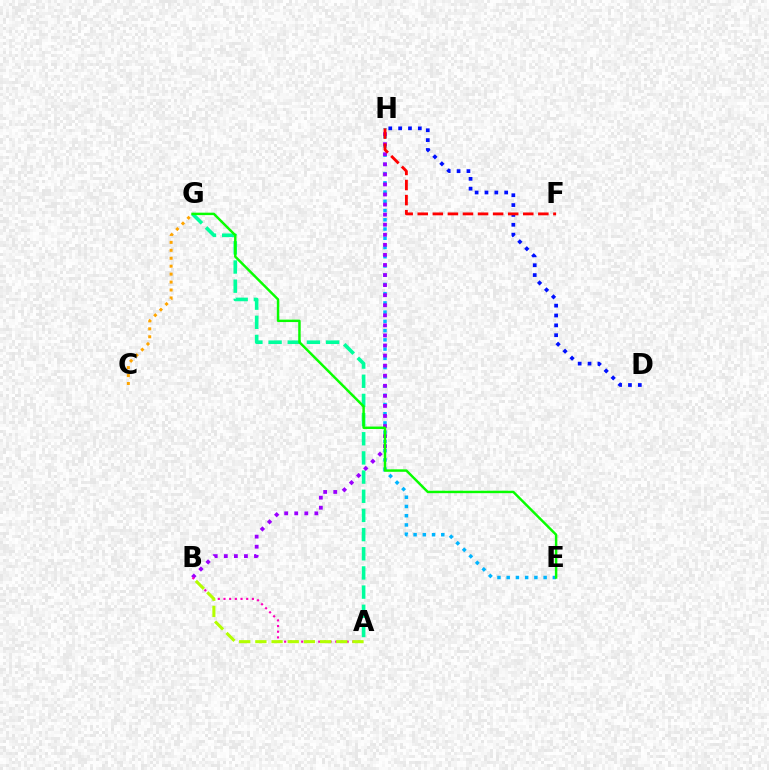{('E', 'H'): [{'color': '#00b5ff', 'line_style': 'dotted', 'thickness': 2.51}], ('A', 'G'): [{'color': '#00ff9d', 'line_style': 'dashed', 'thickness': 2.6}], ('B', 'H'): [{'color': '#9b00ff', 'line_style': 'dotted', 'thickness': 2.74}], ('A', 'B'): [{'color': '#ff00bd', 'line_style': 'dotted', 'thickness': 1.54}, {'color': '#b3ff00', 'line_style': 'dashed', 'thickness': 2.2}], ('E', 'G'): [{'color': '#08ff00', 'line_style': 'solid', 'thickness': 1.76}], ('C', 'G'): [{'color': '#ffa500', 'line_style': 'dotted', 'thickness': 2.16}], ('D', 'H'): [{'color': '#0010ff', 'line_style': 'dotted', 'thickness': 2.68}], ('F', 'H'): [{'color': '#ff0000', 'line_style': 'dashed', 'thickness': 2.05}]}